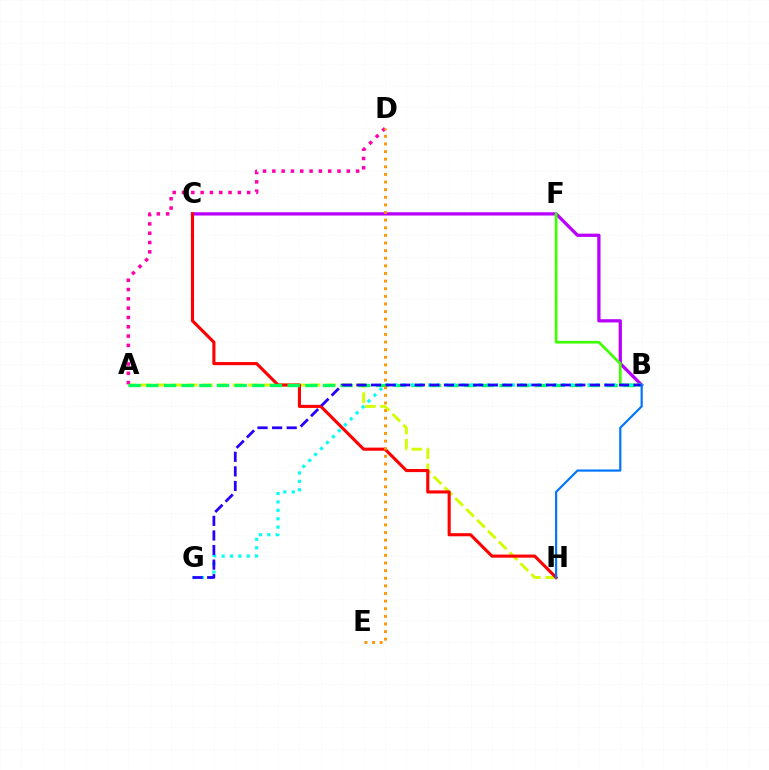{('A', 'H'): [{'color': '#d1ff00', 'line_style': 'dashed', 'thickness': 2.09}], ('A', 'D'): [{'color': '#ff00ac', 'line_style': 'dotted', 'thickness': 2.53}], ('B', 'C'): [{'color': '#b900ff', 'line_style': 'solid', 'thickness': 2.35}], ('C', 'H'): [{'color': '#ff0000', 'line_style': 'solid', 'thickness': 2.23}], ('B', 'F'): [{'color': '#3dff00', 'line_style': 'solid', 'thickness': 1.93}], ('A', 'B'): [{'color': '#00ff5c', 'line_style': 'dashed', 'thickness': 2.4}], ('B', 'G'): [{'color': '#00fff6', 'line_style': 'dotted', 'thickness': 2.28}, {'color': '#2500ff', 'line_style': 'dashed', 'thickness': 1.98}], ('D', 'E'): [{'color': '#ff9400', 'line_style': 'dotted', 'thickness': 2.07}], ('B', 'H'): [{'color': '#0074ff', 'line_style': 'solid', 'thickness': 1.56}]}